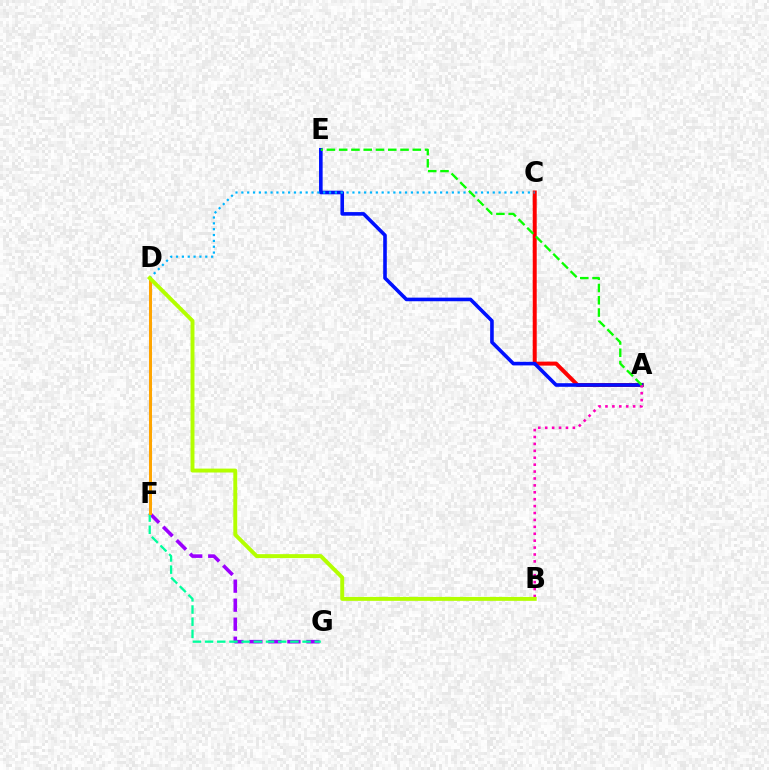{('F', 'G'): [{'color': '#9b00ff', 'line_style': 'dashed', 'thickness': 2.58}, {'color': '#00ff9d', 'line_style': 'dashed', 'thickness': 1.66}], ('A', 'C'): [{'color': '#ff0000', 'line_style': 'solid', 'thickness': 2.87}], ('A', 'E'): [{'color': '#0010ff', 'line_style': 'solid', 'thickness': 2.59}, {'color': '#08ff00', 'line_style': 'dashed', 'thickness': 1.67}], ('D', 'F'): [{'color': '#ffa500', 'line_style': 'solid', 'thickness': 2.18}], ('A', 'B'): [{'color': '#ff00bd', 'line_style': 'dotted', 'thickness': 1.88}], ('C', 'D'): [{'color': '#00b5ff', 'line_style': 'dotted', 'thickness': 1.59}], ('B', 'D'): [{'color': '#b3ff00', 'line_style': 'solid', 'thickness': 2.83}]}